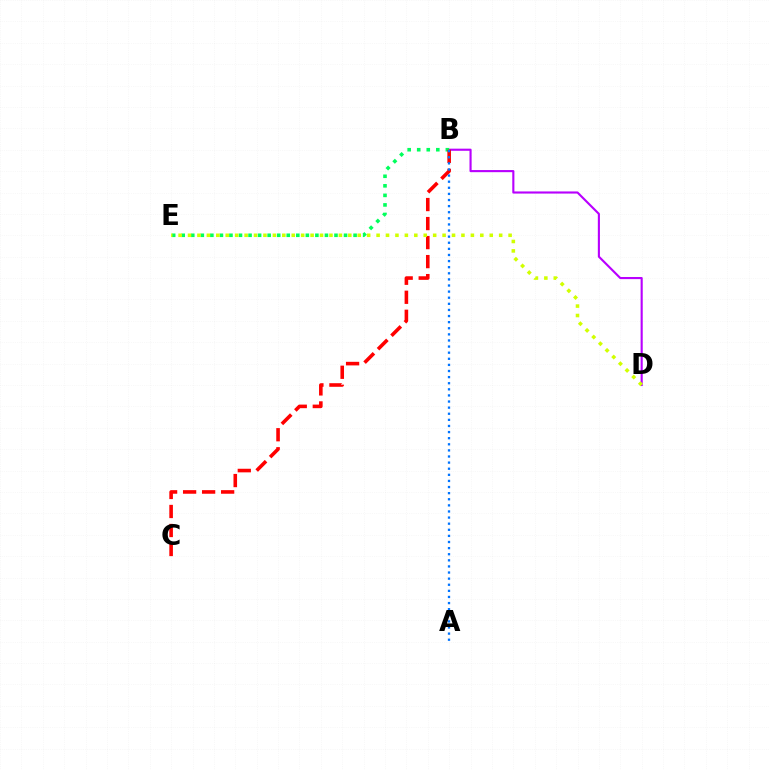{('B', 'D'): [{'color': '#b900ff', 'line_style': 'solid', 'thickness': 1.53}], ('B', 'E'): [{'color': '#00ff5c', 'line_style': 'dotted', 'thickness': 2.59}], ('B', 'C'): [{'color': '#ff0000', 'line_style': 'dashed', 'thickness': 2.58}], ('D', 'E'): [{'color': '#d1ff00', 'line_style': 'dotted', 'thickness': 2.56}], ('A', 'B'): [{'color': '#0074ff', 'line_style': 'dotted', 'thickness': 1.66}]}